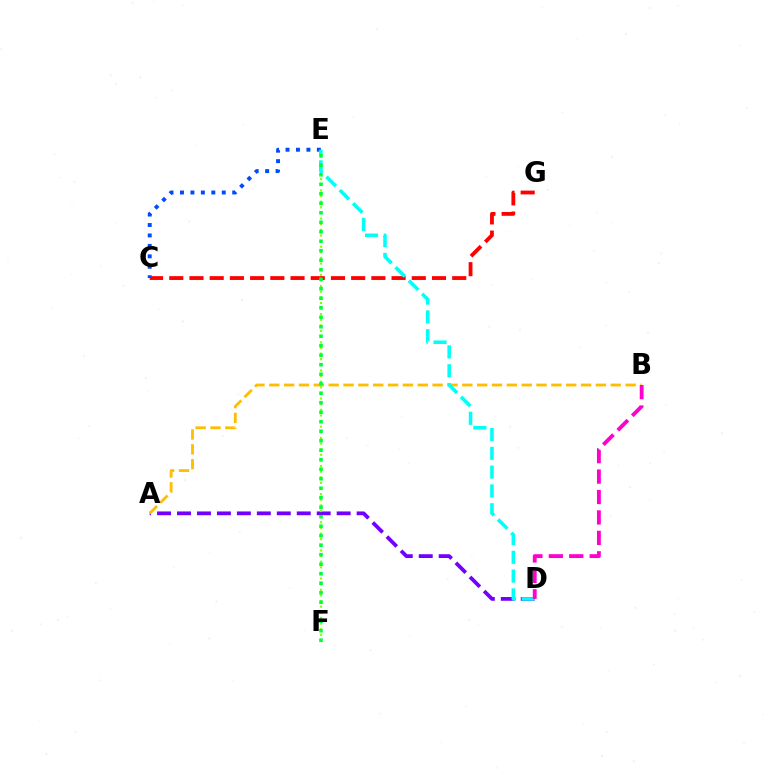{('A', 'D'): [{'color': '#7200ff', 'line_style': 'dashed', 'thickness': 2.71}], ('A', 'B'): [{'color': '#ffbd00', 'line_style': 'dashed', 'thickness': 2.02}], ('E', 'F'): [{'color': '#84ff00', 'line_style': 'dotted', 'thickness': 1.53}, {'color': '#00ff39', 'line_style': 'dotted', 'thickness': 2.58}], ('C', 'G'): [{'color': '#ff0000', 'line_style': 'dashed', 'thickness': 2.75}], ('C', 'E'): [{'color': '#004bff', 'line_style': 'dotted', 'thickness': 2.84}], ('D', 'E'): [{'color': '#00fff6', 'line_style': 'dashed', 'thickness': 2.55}], ('B', 'D'): [{'color': '#ff00cf', 'line_style': 'dashed', 'thickness': 2.78}]}